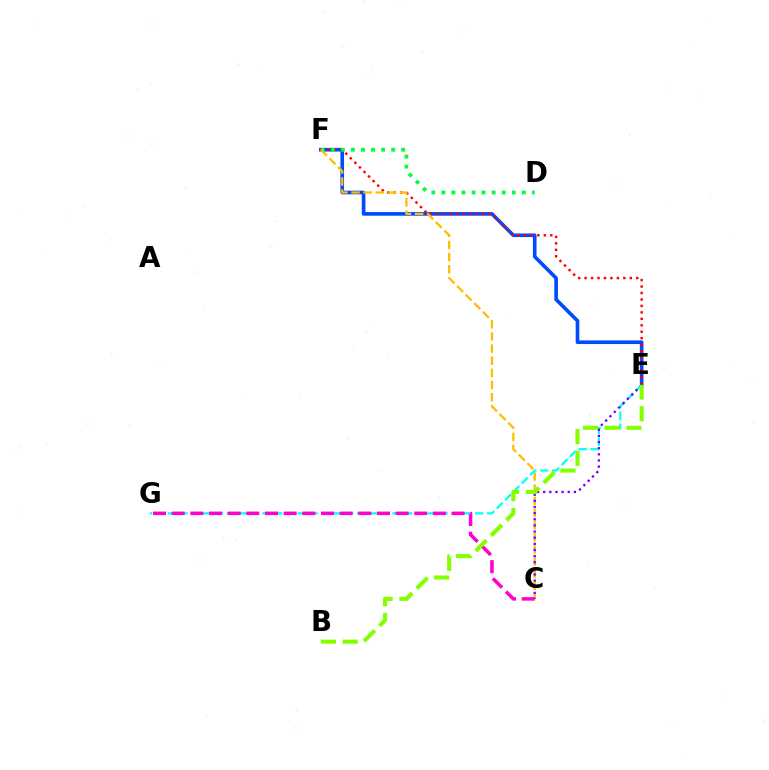{('E', 'F'): [{'color': '#004bff', 'line_style': 'solid', 'thickness': 2.62}, {'color': '#ff0000', 'line_style': 'dotted', 'thickness': 1.75}], ('D', 'F'): [{'color': '#00ff39', 'line_style': 'dotted', 'thickness': 2.73}], ('C', 'F'): [{'color': '#ffbd00', 'line_style': 'dashed', 'thickness': 1.65}], ('E', 'G'): [{'color': '#00fff6', 'line_style': 'dashed', 'thickness': 1.61}], ('C', 'E'): [{'color': '#7200ff', 'line_style': 'dotted', 'thickness': 1.67}], ('C', 'G'): [{'color': '#ff00cf', 'line_style': 'dashed', 'thickness': 2.53}], ('B', 'E'): [{'color': '#84ff00', 'line_style': 'dashed', 'thickness': 2.95}]}